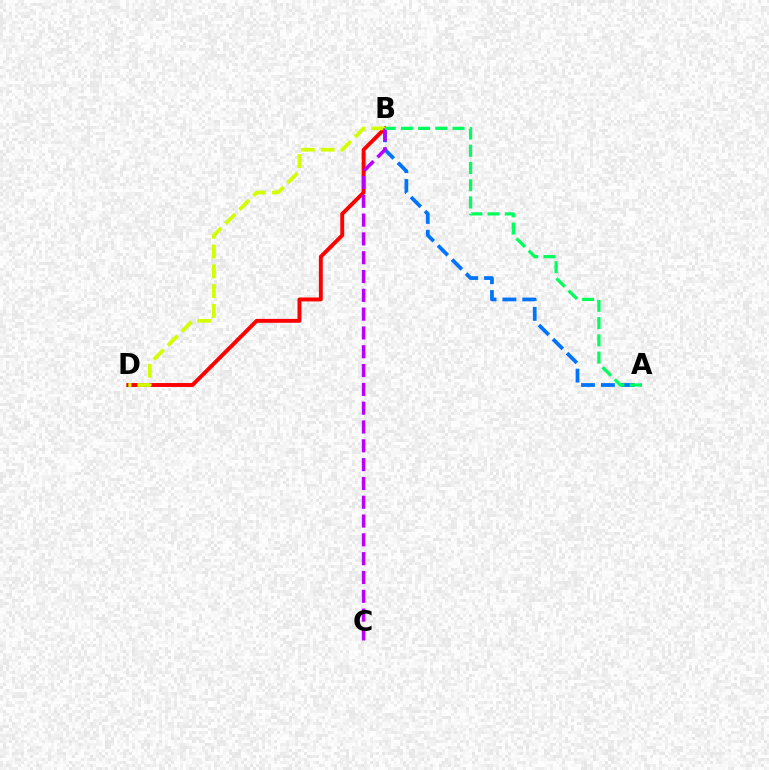{('B', 'D'): [{'color': '#ff0000', 'line_style': 'solid', 'thickness': 2.81}, {'color': '#d1ff00', 'line_style': 'dashed', 'thickness': 2.69}], ('A', 'B'): [{'color': '#0074ff', 'line_style': 'dashed', 'thickness': 2.7}, {'color': '#00ff5c', 'line_style': 'dashed', 'thickness': 2.34}], ('B', 'C'): [{'color': '#b900ff', 'line_style': 'dashed', 'thickness': 2.56}]}